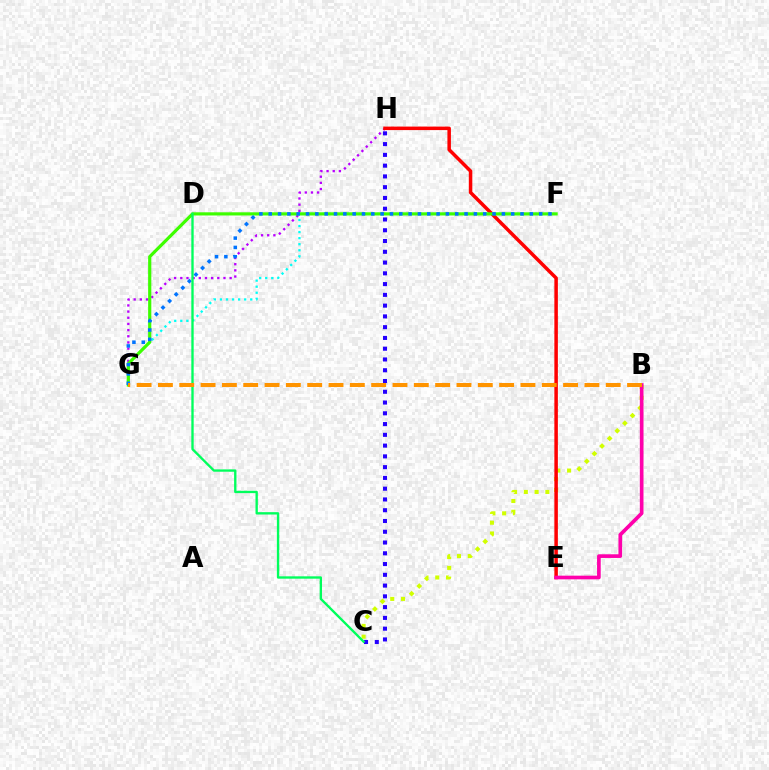{('B', 'C'): [{'color': '#d1ff00', 'line_style': 'dotted', 'thickness': 2.93}], ('G', 'H'): [{'color': '#b900ff', 'line_style': 'dotted', 'thickness': 1.68}], ('E', 'H'): [{'color': '#ff0000', 'line_style': 'solid', 'thickness': 2.52}], ('F', 'G'): [{'color': '#00fff6', 'line_style': 'dotted', 'thickness': 1.65}, {'color': '#3dff00', 'line_style': 'solid', 'thickness': 2.29}, {'color': '#0074ff', 'line_style': 'dotted', 'thickness': 2.53}], ('C', 'H'): [{'color': '#2500ff', 'line_style': 'dotted', 'thickness': 2.93}], ('C', 'D'): [{'color': '#00ff5c', 'line_style': 'solid', 'thickness': 1.69}], ('B', 'E'): [{'color': '#ff00ac', 'line_style': 'solid', 'thickness': 2.64}], ('B', 'G'): [{'color': '#ff9400', 'line_style': 'dashed', 'thickness': 2.9}]}